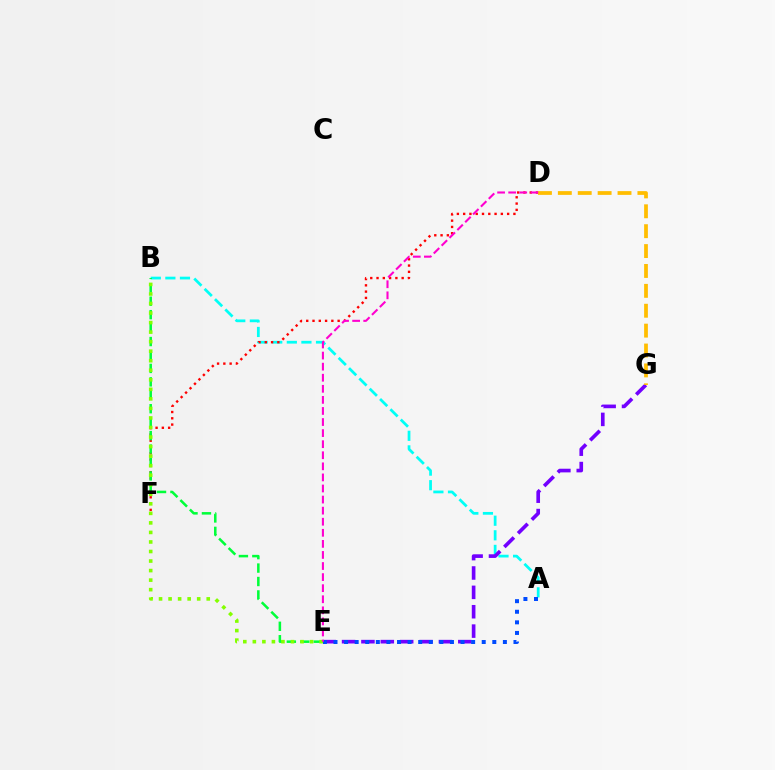{('A', 'B'): [{'color': '#00fff6', 'line_style': 'dashed', 'thickness': 1.98}], ('E', 'G'): [{'color': '#7200ff', 'line_style': 'dashed', 'thickness': 2.63}], ('A', 'E'): [{'color': '#004bff', 'line_style': 'dotted', 'thickness': 2.88}], ('D', 'F'): [{'color': '#ff0000', 'line_style': 'dotted', 'thickness': 1.71}], ('D', 'G'): [{'color': '#ffbd00', 'line_style': 'dashed', 'thickness': 2.7}], ('B', 'E'): [{'color': '#00ff39', 'line_style': 'dashed', 'thickness': 1.83}, {'color': '#84ff00', 'line_style': 'dotted', 'thickness': 2.59}], ('D', 'E'): [{'color': '#ff00cf', 'line_style': 'dashed', 'thickness': 1.5}]}